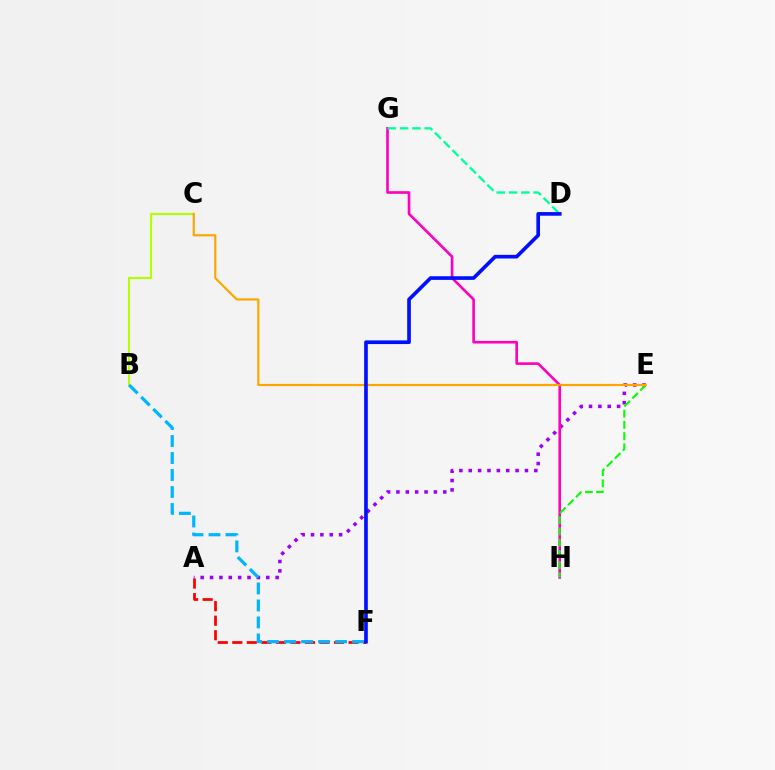{('A', 'E'): [{'color': '#9b00ff', 'line_style': 'dotted', 'thickness': 2.55}], ('A', 'F'): [{'color': '#ff0000', 'line_style': 'dashed', 'thickness': 1.97}], ('B', 'C'): [{'color': '#b3ff00', 'line_style': 'solid', 'thickness': 1.52}], ('G', 'H'): [{'color': '#ff00bd', 'line_style': 'solid', 'thickness': 1.9}], ('D', 'G'): [{'color': '#00ff9d', 'line_style': 'dashed', 'thickness': 1.67}], ('E', 'H'): [{'color': '#08ff00', 'line_style': 'dashed', 'thickness': 1.53}], ('B', 'F'): [{'color': '#00b5ff', 'line_style': 'dashed', 'thickness': 2.31}], ('C', 'E'): [{'color': '#ffa500', 'line_style': 'solid', 'thickness': 1.57}], ('D', 'F'): [{'color': '#0010ff', 'line_style': 'solid', 'thickness': 2.64}]}